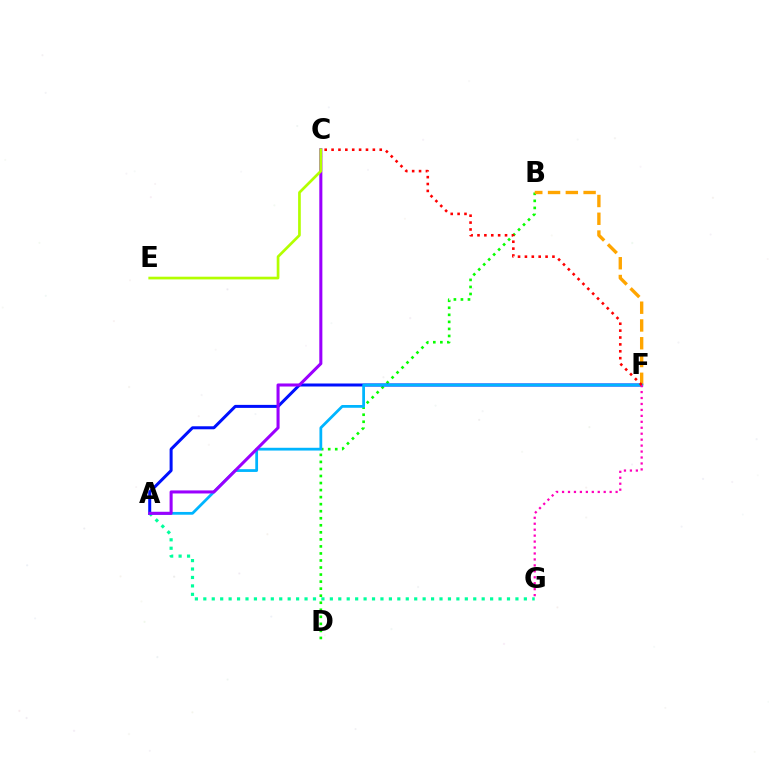{('A', 'G'): [{'color': '#00ff9d', 'line_style': 'dotted', 'thickness': 2.29}], ('B', 'D'): [{'color': '#08ff00', 'line_style': 'dotted', 'thickness': 1.91}], ('A', 'F'): [{'color': '#0010ff', 'line_style': 'solid', 'thickness': 2.17}, {'color': '#00b5ff', 'line_style': 'solid', 'thickness': 1.99}], ('B', 'F'): [{'color': '#ffa500', 'line_style': 'dashed', 'thickness': 2.41}], ('A', 'C'): [{'color': '#9b00ff', 'line_style': 'solid', 'thickness': 2.2}], ('C', 'E'): [{'color': '#b3ff00', 'line_style': 'solid', 'thickness': 1.94}], ('F', 'G'): [{'color': '#ff00bd', 'line_style': 'dotted', 'thickness': 1.62}], ('C', 'F'): [{'color': '#ff0000', 'line_style': 'dotted', 'thickness': 1.87}]}